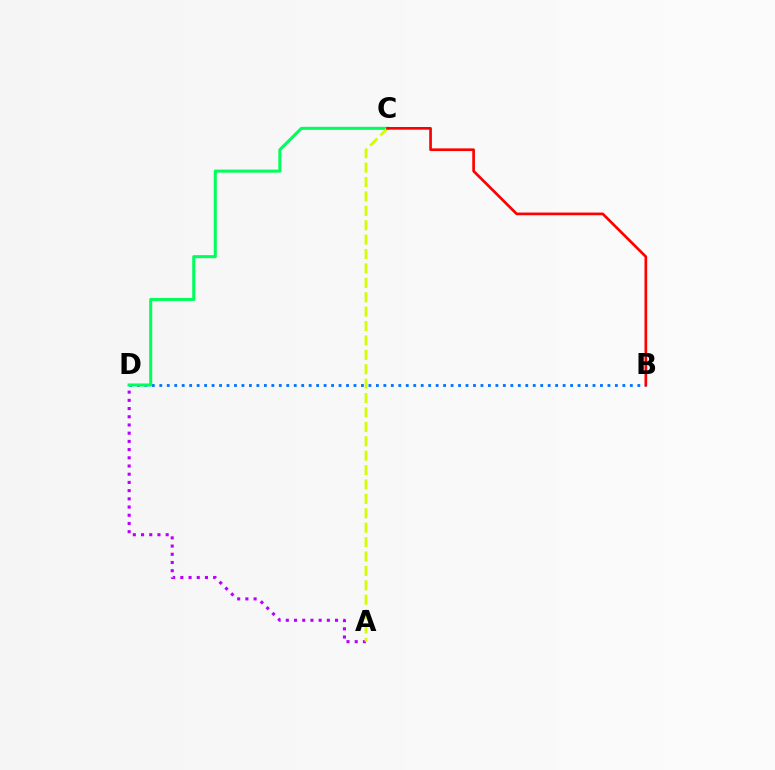{('B', 'D'): [{'color': '#0074ff', 'line_style': 'dotted', 'thickness': 2.03}], ('A', 'D'): [{'color': '#b900ff', 'line_style': 'dotted', 'thickness': 2.23}], ('C', 'D'): [{'color': '#00ff5c', 'line_style': 'solid', 'thickness': 2.19}], ('A', 'C'): [{'color': '#d1ff00', 'line_style': 'dashed', 'thickness': 1.96}], ('B', 'C'): [{'color': '#ff0000', 'line_style': 'solid', 'thickness': 1.93}]}